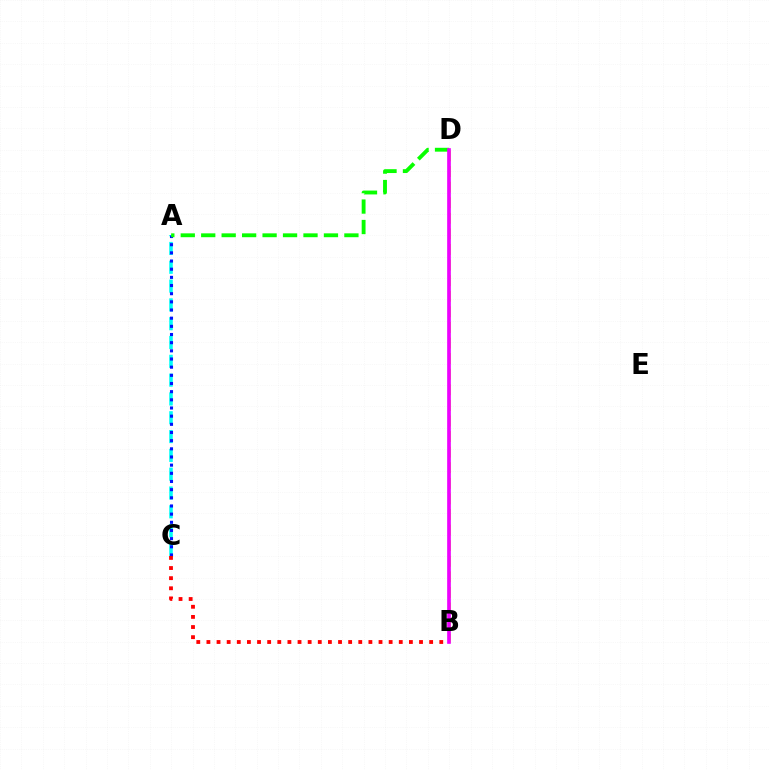{('A', 'C'): [{'color': '#00fff6', 'line_style': 'dashed', 'thickness': 2.56}, {'color': '#0010ff', 'line_style': 'dotted', 'thickness': 2.22}], ('A', 'D'): [{'color': '#08ff00', 'line_style': 'dashed', 'thickness': 2.78}], ('B', 'C'): [{'color': '#ff0000', 'line_style': 'dotted', 'thickness': 2.75}], ('B', 'D'): [{'color': '#fcf500', 'line_style': 'dashed', 'thickness': 2.12}, {'color': '#ee00ff', 'line_style': 'solid', 'thickness': 2.65}]}